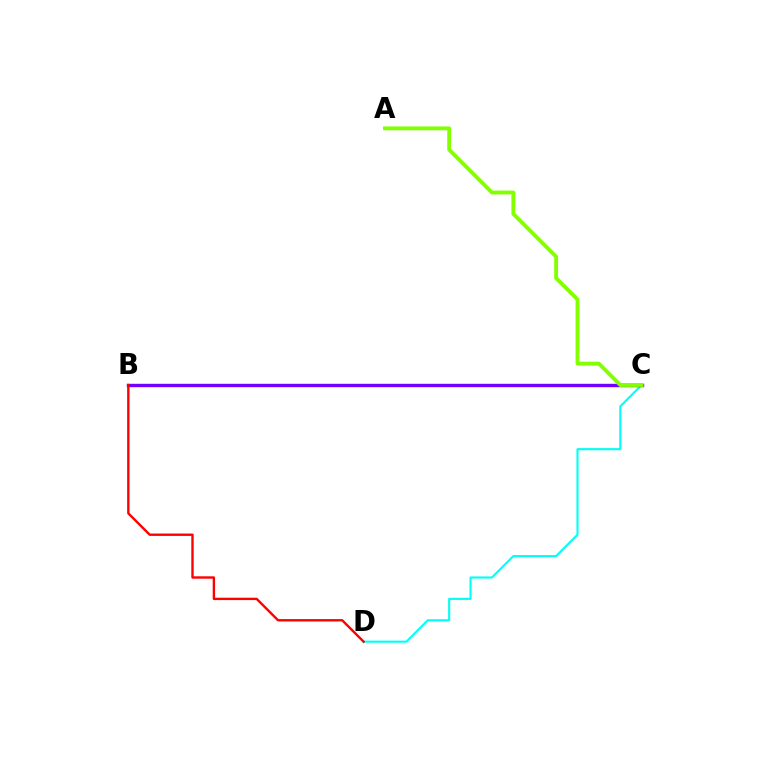{('C', 'D'): [{'color': '#00fff6', 'line_style': 'solid', 'thickness': 1.52}], ('B', 'C'): [{'color': '#7200ff', 'line_style': 'solid', 'thickness': 2.45}], ('B', 'D'): [{'color': '#ff0000', 'line_style': 'solid', 'thickness': 1.71}], ('A', 'C'): [{'color': '#84ff00', 'line_style': 'solid', 'thickness': 2.78}]}